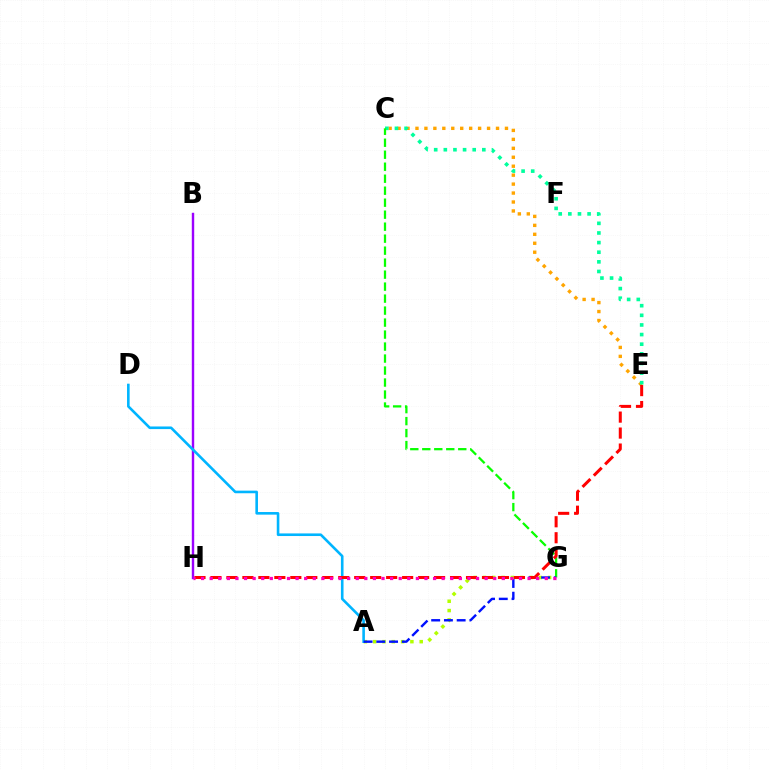{('B', 'H'): [{'color': '#9b00ff', 'line_style': 'solid', 'thickness': 1.74}], ('C', 'E'): [{'color': '#ffa500', 'line_style': 'dotted', 'thickness': 2.43}, {'color': '#00ff9d', 'line_style': 'dotted', 'thickness': 2.62}], ('A', 'G'): [{'color': '#b3ff00', 'line_style': 'dotted', 'thickness': 2.53}, {'color': '#0010ff', 'line_style': 'dashed', 'thickness': 1.73}], ('C', 'G'): [{'color': '#08ff00', 'line_style': 'dashed', 'thickness': 1.63}], ('A', 'D'): [{'color': '#00b5ff', 'line_style': 'solid', 'thickness': 1.88}], ('E', 'H'): [{'color': '#ff0000', 'line_style': 'dashed', 'thickness': 2.17}], ('G', 'H'): [{'color': '#ff00bd', 'line_style': 'dotted', 'thickness': 2.33}]}